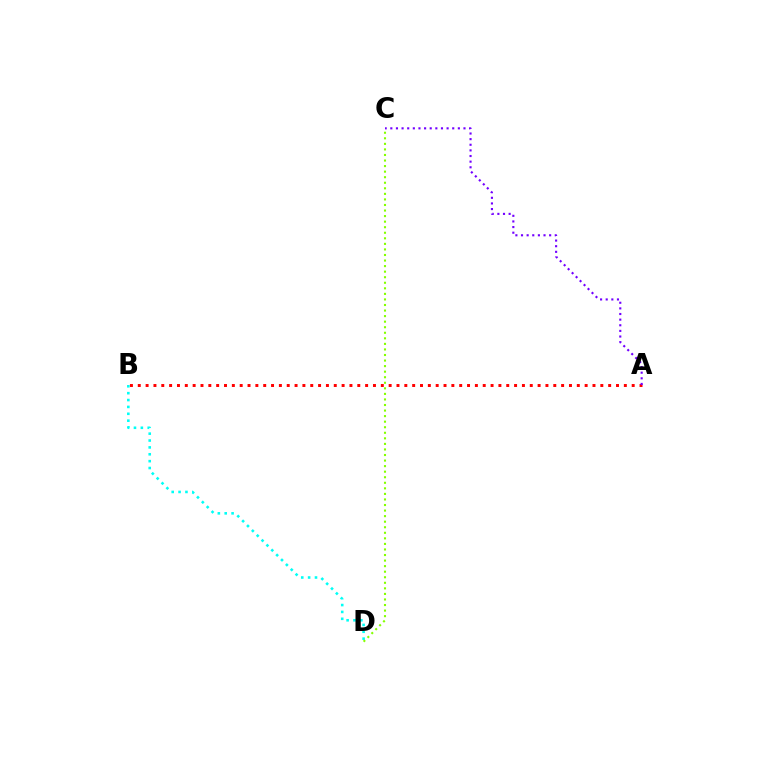{('B', 'D'): [{'color': '#00fff6', 'line_style': 'dotted', 'thickness': 1.87}], ('C', 'D'): [{'color': '#84ff00', 'line_style': 'dotted', 'thickness': 1.51}], ('A', 'B'): [{'color': '#ff0000', 'line_style': 'dotted', 'thickness': 2.13}], ('A', 'C'): [{'color': '#7200ff', 'line_style': 'dotted', 'thickness': 1.53}]}